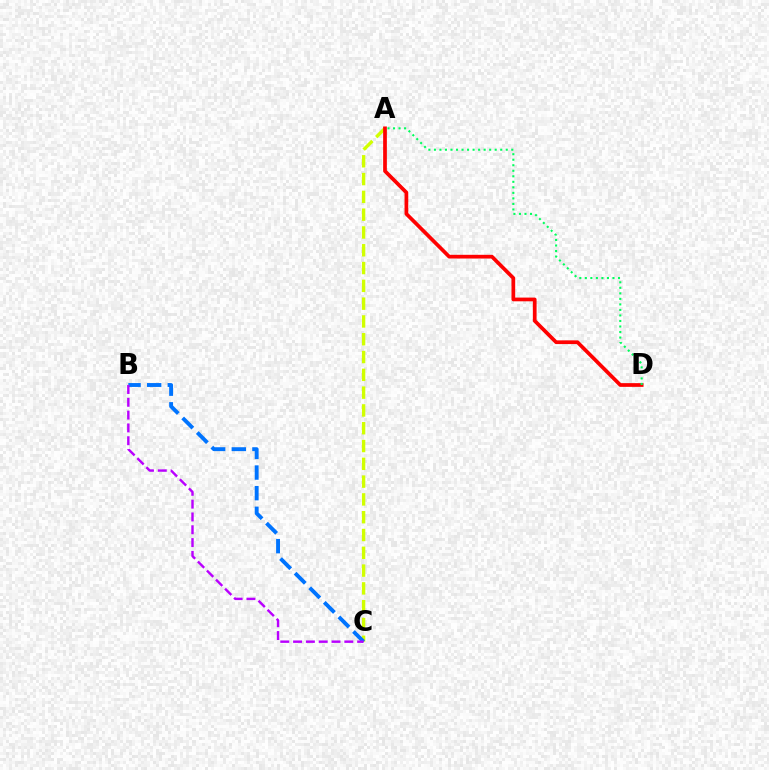{('A', 'C'): [{'color': '#d1ff00', 'line_style': 'dashed', 'thickness': 2.42}], ('B', 'C'): [{'color': '#0074ff', 'line_style': 'dashed', 'thickness': 2.8}, {'color': '#b900ff', 'line_style': 'dashed', 'thickness': 1.74}], ('A', 'D'): [{'color': '#ff0000', 'line_style': 'solid', 'thickness': 2.68}, {'color': '#00ff5c', 'line_style': 'dotted', 'thickness': 1.5}]}